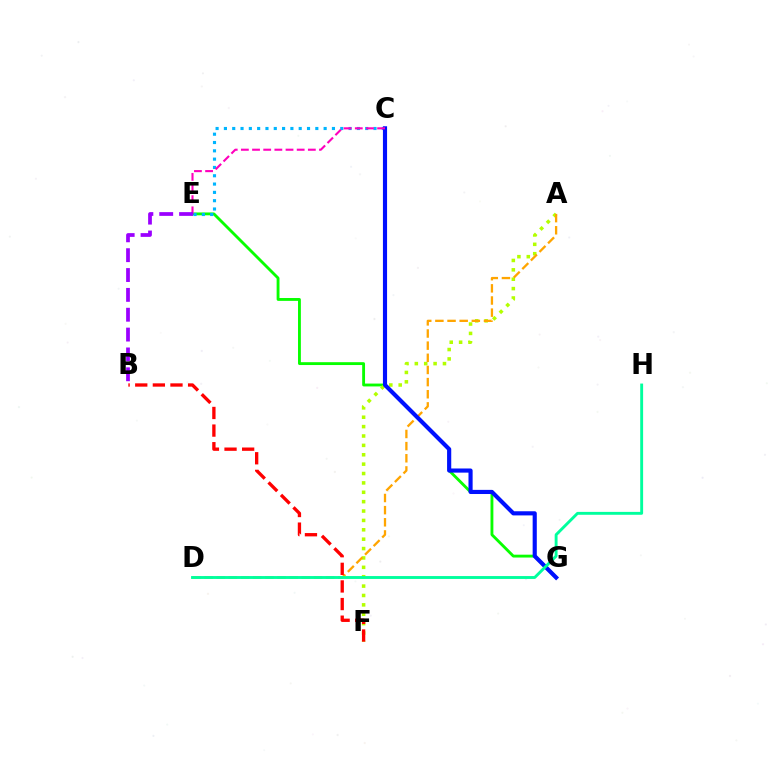{('E', 'G'): [{'color': '#08ff00', 'line_style': 'solid', 'thickness': 2.06}], ('A', 'F'): [{'color': '#b3ff00', 'line_style': 'dotted', 'thickness': 2.55}], ('C', 'E'): [{'color': '#00b5ff', 'line_style': 'dotted', 'thickness': 2.26}, {'color': '#ff00bd', 'line_style': 'dashed', 'thickness': 1.52}], ('A', 'D'): [{'color': '#ffa500', 'line_style': 'dashed', 'thickness': 1.65}], ('C', 'G'): [{'color': '#0010ff', 'line_style': 'solid', 'thickness': 2.98}], ('D', 'H'): [{'color': '#00ff9d', 'line_style': 'solid', 'thickness': 2.08}], ('B', 'E'): [{'color': '#9b00ff', 'line_style': 'dashed', 'thickness': 2.7}], ('B', 'F'): [{'color': '#ff0000', 'line_style': 'dashed', 'thickness': 2.39}]}